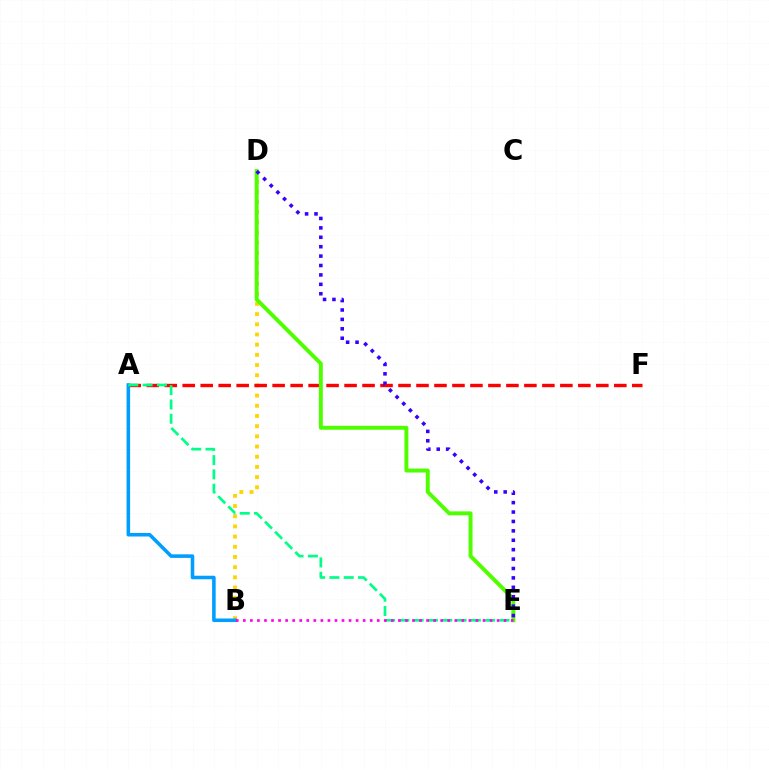{('B', 'D'): [{'color': '#ffd500', 'line_style': 'dotted', 'thickness': 2.77}], ('A', 'F'): [{'color': '#ff0000', 'line_style': 'dashed', 'thickness': 2.44}], ('A', 'B'): [{'color': '#009eff', 'line_style': 'solid', 'thickness': 2.56}], ('D', 'E'): [{'color': '#4fff00', 'line_style': 'solid', 'thickness': 2.84}, {'color': '#3700ff', 'line_style': 'dotted', 'thickness': 2.56}], ('A', 'E'): [{'color': '#00ff86', 'line_style': 'dashed', 'thickness': 1.94}], ('B', 'E'): [{'color': '#ff00ed', 'line_style': 'dotted', 'thickness': 1.92}]}